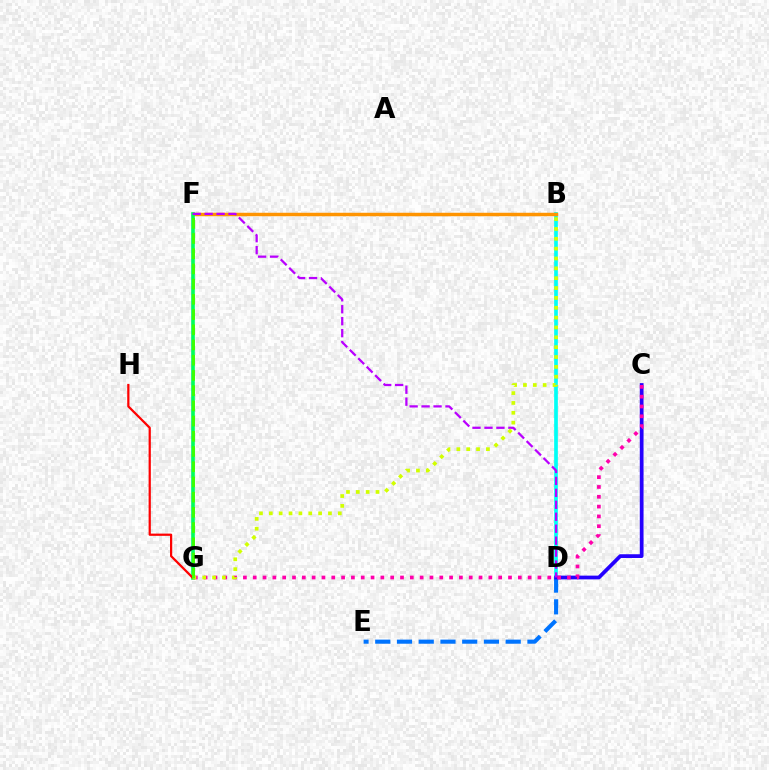{('B', 'D'): [{'color': '#00fff6', 'line_style': 'solid', 'thickness': 2.66}], ('B', 'F'): [{'color': '#ff9400', 'line_style': 'solid', 'thickness': 2.5}], ('D', 'E'): [{'color': '#0074ff', 'line_style': 'dashed', 'thickness': 2.95}], ('C', 'D'): [{'color': '#2500ff', 'line_style': 'solid', 'thickness': 2.7}], ('F', 'G'): [{'color': '#00ff5c', 'line_style': 'solid', 'thickness': 2.61}, {'color': '#3dff00', 'line_style': 'dashed', 'thickness': 2.07}], ('D', 'F'): [{'color': '#b900ff', 'line_style': 'dashed', 'thickness': 1.62}], ('C', 'G'): [{'color': '#ff00ac', 'line_style': 'dotted', 'thickness': 2.67}], ('G', 'H'): [{'color': '#ff0000', 'line_style': 'solid', 'thickness': 1.6}], ('B', 'G'): [{'color': '#d1ff00', 'line_style': 'dotted', 'thickness': 2.68}]}